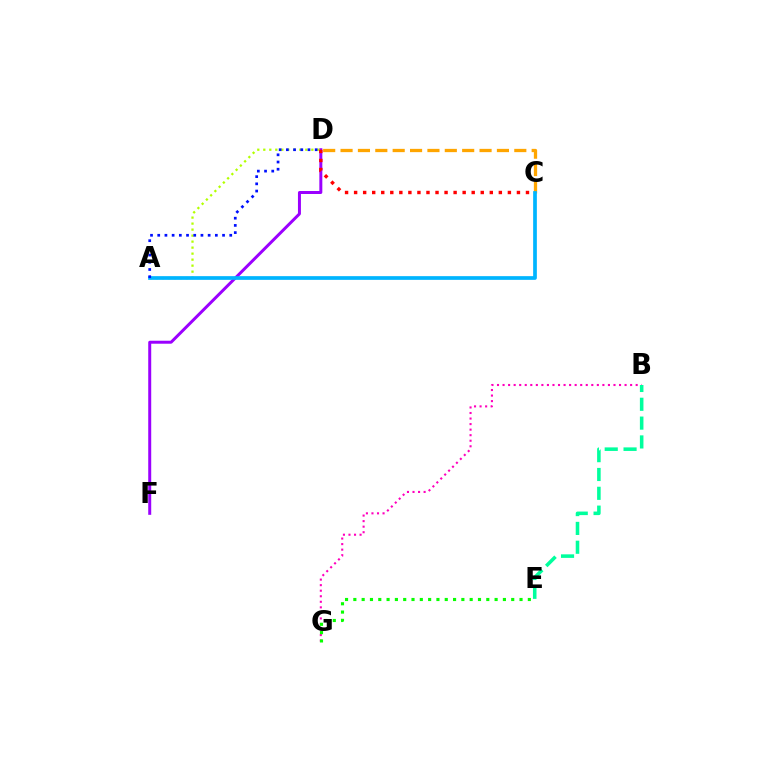{('B', 'G'): [{'color': '#ff00bd', 'line_style': 'dotted', 'thickness': 1.51}], ('D', 'F'): [{'color': '#9b00ff', 'line_style': 'solid', 'thickness': 2.15}], ('A', 'D'): [{'color': '#b3ff00', 'line_style': 'dotted', 'thickness': 1.63}, {'color': '#0010ff', 'line_style': 'dotted', 'thickness': 1.96}], ('C', 'D'): [{'color': '#ff0000', 'line_style': 'dotted', 'thickness': 2.46}, {'color': '#ffa500', 'line_style': 'dashed', 'thickness': 2.36}], ('B', 'E'): [{'color': '#00ff9d', 'line_style': 'dashed', 'thickness': 2.56}], ('A', 'C'): [{'color': '#00b5ff', 'line_style': 'solid', 'thickness': 2.67}], ('E', 'G'): [{'color': '#08ff00', 'line_style': 'dotted', 'thickness': 2.26}]}